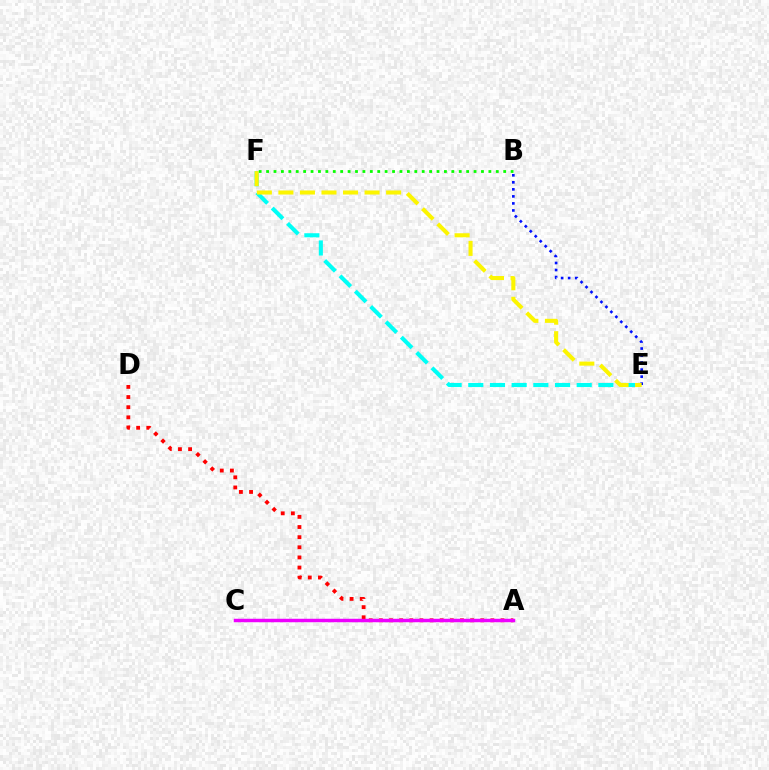{('B', 'F'): [{'color': '#08ff00', 'line_style': 'dotted', 'thickness': 2.01}], ('A', 'D'): [{'color': '#ff0000', 'line_style': 'dotted', 'thickness': 2.75}], ('E', 'F'): [{'color': '#00fff6', 'line_style': 'dashed', 'thickness': 2.95}, {'color': '#fcf500', 'line_style': 'dashed', 'thickness': 2.93}], ('A', 'C'): [{'color': '#ee00ff', 'line_style': 'solid', 'thickness': 2.5}], ('B', 'E'): [{'color': '#0010ff', 'line_style': 'dotted', 'thickness': 1.91}]}